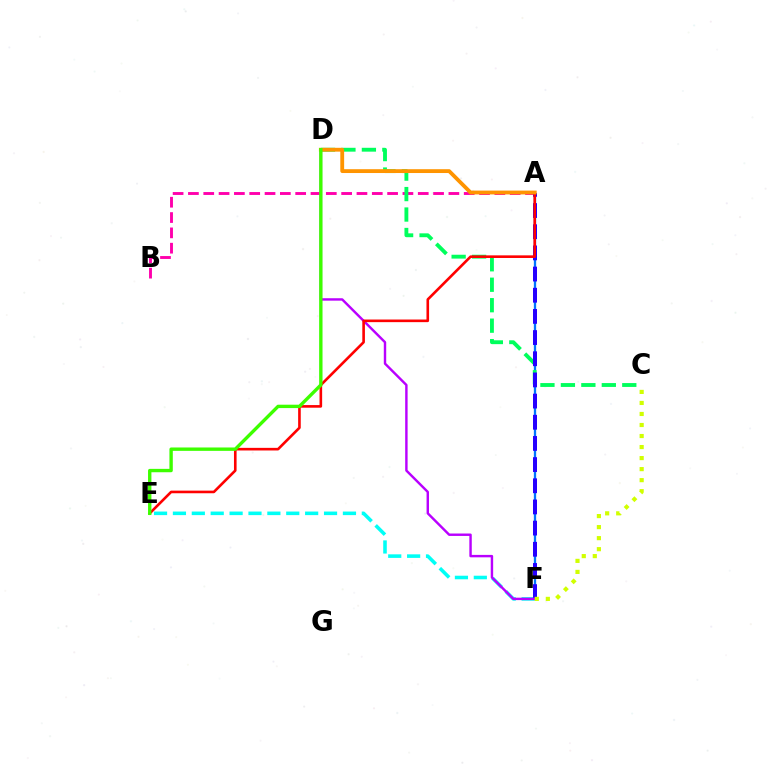{('E', 'F'): [{'color': '#00fff6', 'line_style': 'dashed', 'thickness': 2.57}], ('A', 'F'): [{'color': '#0074ff', 'line_style': 'solid', 'thickness': 1.65}, {'color': '#2500ff', 'line_style': 'dashed', 'thickness': 2.88}], ('A', 'B'): [{'color': '#ff00ac', 'line_style': 'dashed', 'thickness': 2.08}], ('C', 'D'): [{'color': '#00ff5c', 'line_style': 'dashed', 'thickness': 2.78}], ('D', 'F'): [{'color': '#b900ff', 'line_style': 'solid', 'thickness': 1.74}], ('A', 'E'): [{'color': '#ff0000', 'line_style': 'solid', 'thickness': 1.89}], ('C', 'F'): [{'color': '#d1ff00', 'line_style': 'dotted', 'thickness': 3.0}], ('A', 'D'): [{'color': '#ff9400', 'line_style': 'solid', 'thickness': 2.75}], ('D', 'E'): [{'color': '#3dff00', 'line_style': 'solid', 'thickness': 2.43}]}